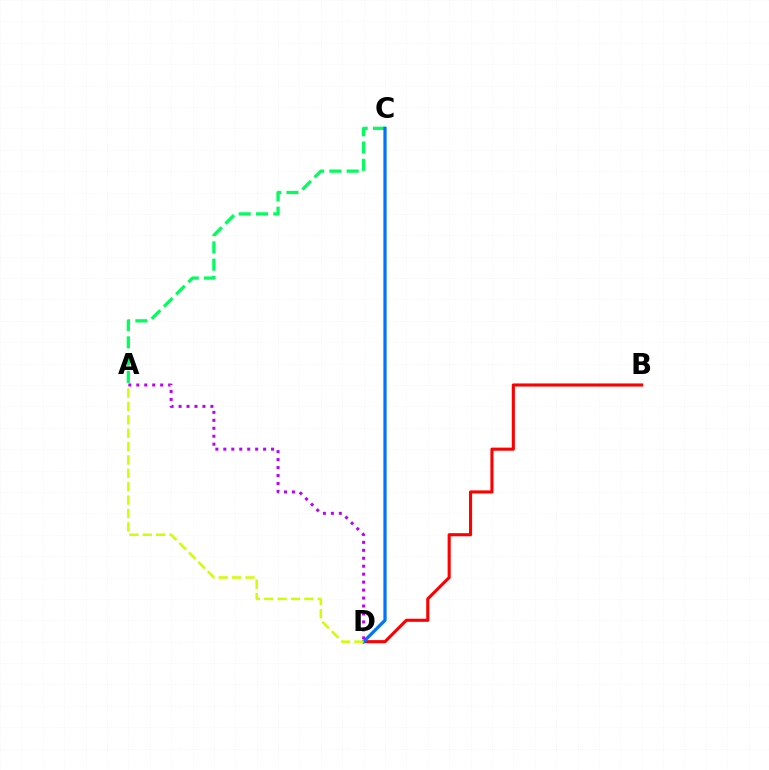{('A', 'C'): [{'color': '#00ff5c', 'line_style': 'dashed', 'thickness': 2.35}], ('B', 'D'): [{'color': '#ff0000', 'line_style': 'solid', 'thickness': 2.24}], ('C', 'D'): [{'color': '#0074ff', 'line_style': 'solid', 'thickness': 2.33}], ('A', 'D'): [{'color': '#d1ff00', 'line_style': 'dashed', 'thickness': 1.82}, {'color': '#b900ff', 'line_style': 'dotted', 'thickness': 2.16}]}